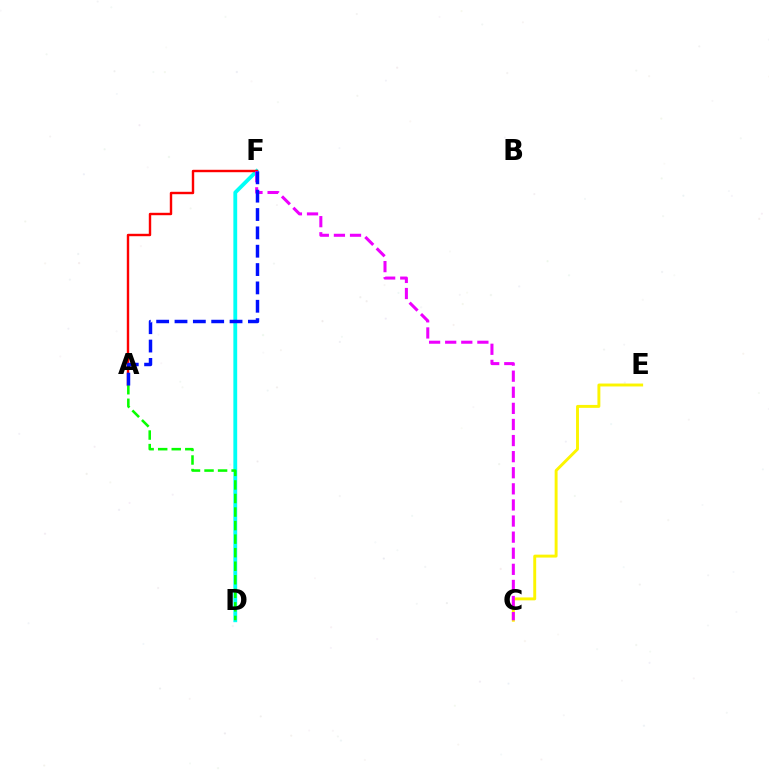{('D', 'F'): [{'color': '#00fff6', 'line_style': 'solid', 'thickness': 2.75}], ('C', 'E'): [{'color': '#fcf500', 'line_style': 'solid', 'thickness': 2.1}], ('A', 'F'): [{'color': '#ff0000', 'line_style': 'solid', 'thickness': 1.74}, {'color': '#0010ff', 'line_style': 'dashed', 'thickness': 2.49}], ('A', 'D'): [{'color': '#08ff00', 'line_style': 'dashed', 'thickness': 1.84}], ('C', 'F'): [{'color': '#ee00ff', 'line_style': 'dashed', 'thickness': 2.19}]}